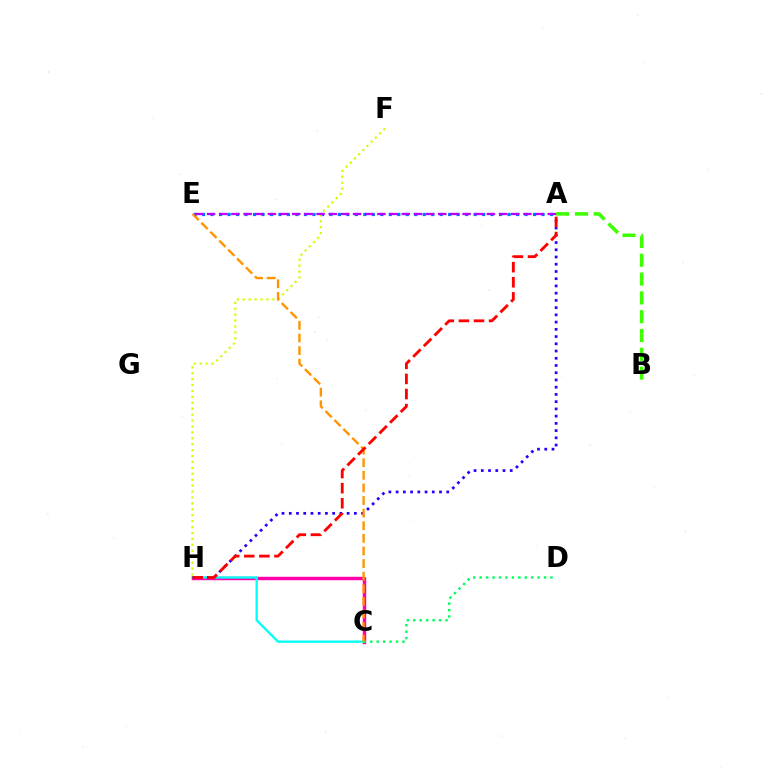{('A', 'E'): [{'color': '#0074ff', 'line_style': 'dotted', 'thickness': 2.31}, {'color': '#b900ff', 'line_style': 'dashed', 'thickness': 1.65}], ('C', 'H'): [{'color': '#ff00ac', 'line_style': 'solid', 'thickness': 2.48}, {'color': '#00fff6', 'line_style': 'solid', 'thickness': 1.67}], ('A', 'H'): [{'color': '#2500ff', 'line_style': 'dotted', 'thickness': 1.97}, {'color': '#ff0000', 'line_style': 'dashed', 'thickness': 2.05}], ('A', 'B'): [{'color': '#3dff00', 'line_style': 'dashed', 'thickness': 2.55}], ('F', 'H'): [{'color': '#d1ff00', 'line_style': 'dotted', 'thickness': 1.61}], ('C', 'D'): [{'color': '#00ff5c', 'line_style': 'dotted', 'thickness': 1.75}], ('C', 'E'): [{'color': '#ff9400', 'line_style': 'dashed', 'thickness': 1.71}]}